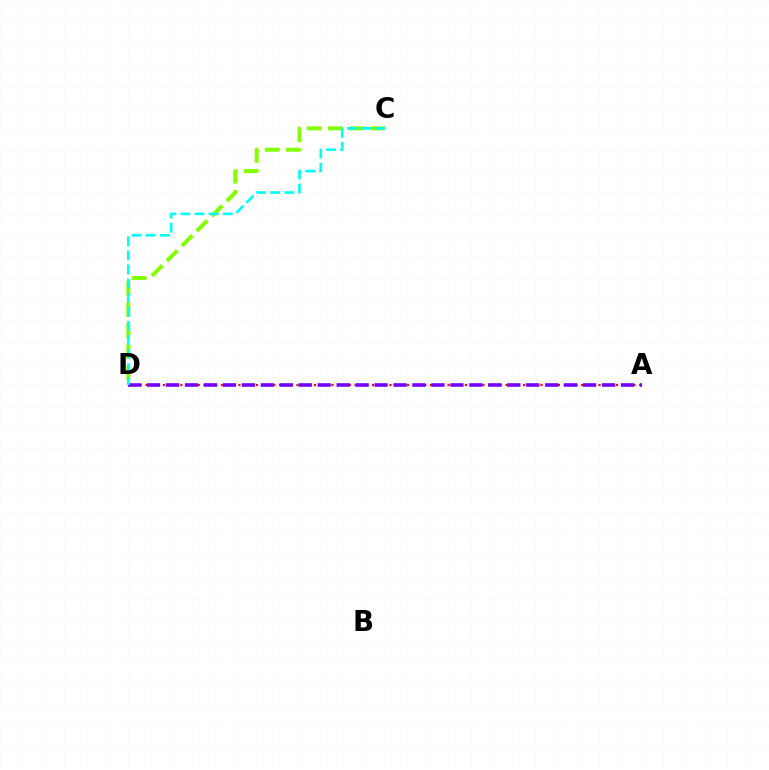{('C', 'D'): [{'color': '#84ff00', 'line_style': 'dashed', 'thickness': 2.87}, {'color': '#00fff6', 'line_style': 'dashed', 'thickness': 1.91}], ('A', 'D'): [{'color': '#ff0000', 'line_style': 'dotted', 'thickness': 1.58}, {'color': '#7200ff', 'line_style': 'dashed', 'thickness': 2.58}]}